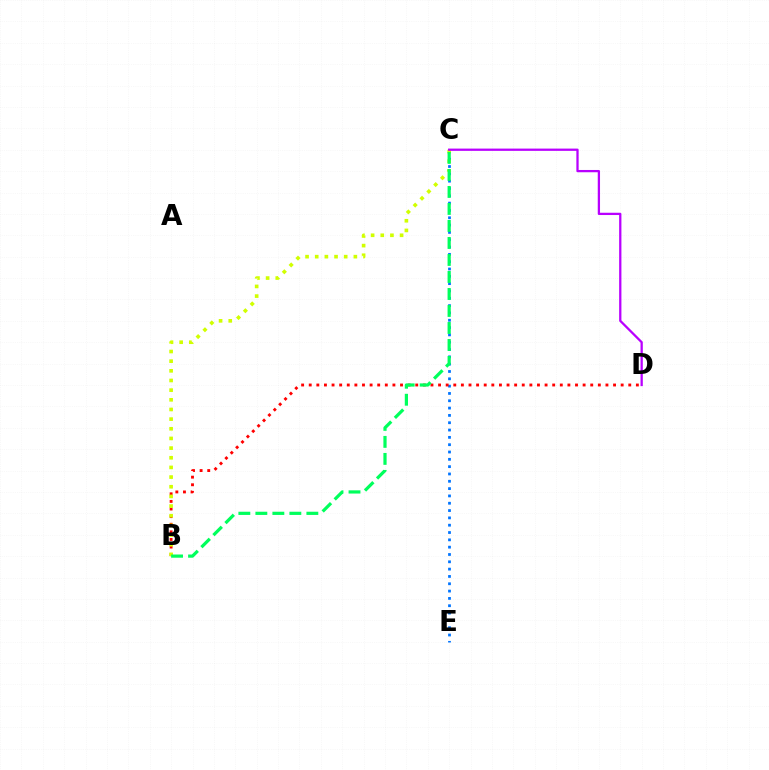{('C', 'E'): [{'color': '#0074ff', 'line_style': 'dotted', 'thickness': 1.99}], ('B', 'D'): [{'color': '#ff0000', 'line_style': 'dotted', 'thickness': 2.07}], ('B', 'C'): [{'color': '#d1ff00', 'line_style': 'dotted', 'thickness': 2.62}, {'color': '#00ff5c', 'line_style': 'dashed', 'thickness': 2.31}], ('C', 'D'): [{'color': '#b900ff', 'line_style': 'solid', 'thickness': 1.64}]}